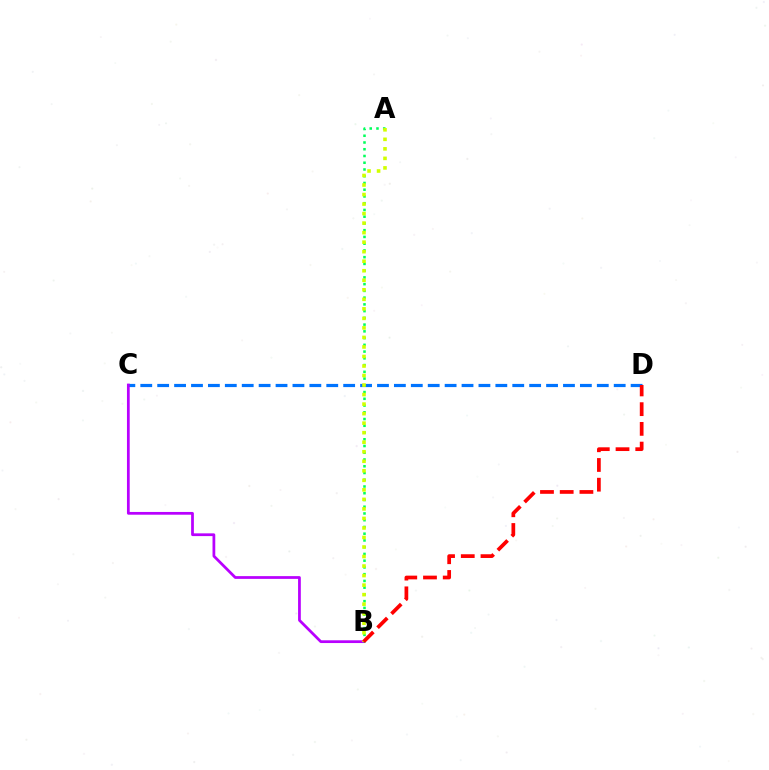{('C', 'D'): [{'color': '#0074ff', 'line_style': 'dashed', 'thickness': 2.3}], ('B', 'C'): [{'color': '#b900ff', 'line_style': 'solid', 'thickness': 1.98}], ('A', 'B'): [{'color': '#00ff5c', 'line_style': 'dotted', 'thickness': 1.83}, {'color': '#d1ff00', 'line_style': 'dotted', 'thickness': 2.59}], ('B', 'D'): [{'color': '#ff0000', 'line_style': 'dashed', 'thickness': 2.68}]}